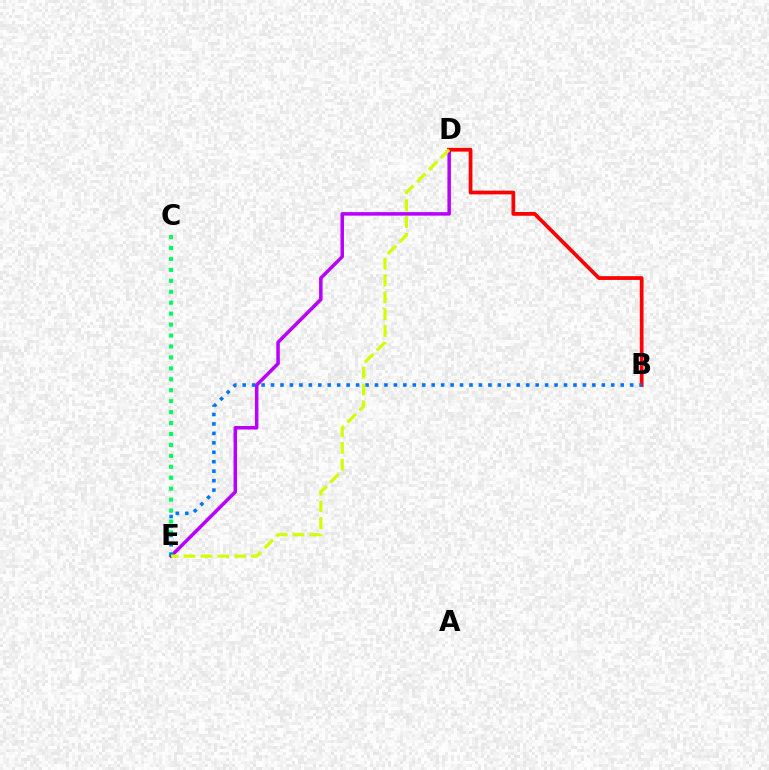{('D', 'E'): [{'color': '#b900ff', 'line_style': 'solid', 'thickness': 2.52}, {'color': '#d1ff00', 'line_style': 'dashed', 'thickness': 2.29}], ('C', 'E'): [{'color': '#00ff5c', 'line_style': 'dotted', 'thickness': 2.97}], ('B', 'D'): [{'color': '#ff0000', 'line_style': 'solid', 'thickness': 2.69}], ('B', 'E'): [{'color': '#0074ff', 'line_style': 'dotted', 'thickness': 2.57}]}